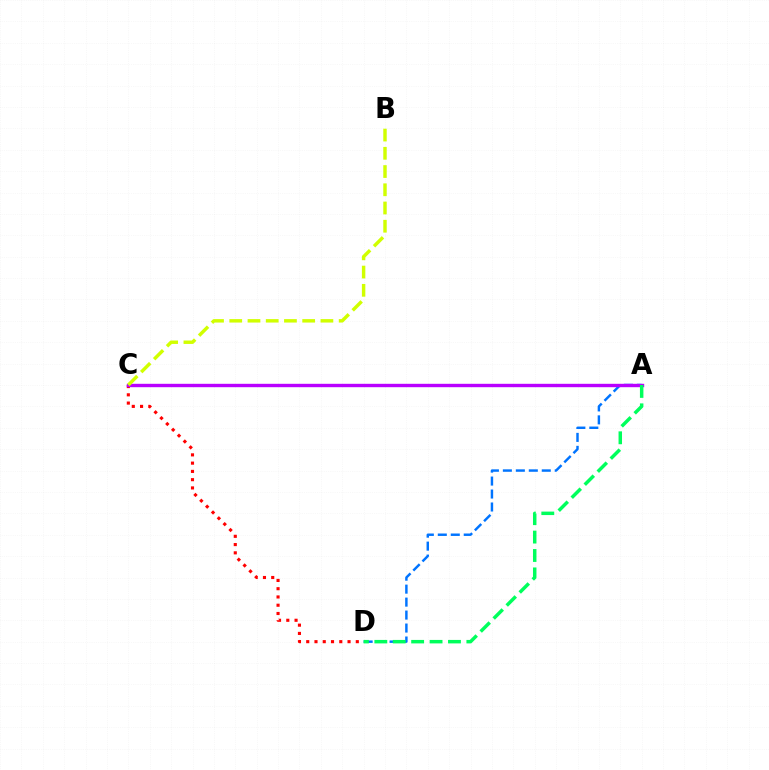{('A', 'D'): [{'color': '#0074ff', 'line_style': 'dashed', 'thickness': 1.76}, {'color': '#00ff5c', 'line_style': 'dashed', 'thickness': 2.5}], ('C', 'D'): [{'color': '#ff0000', 'line_style': 'dotted', 'thickness': 2.25}], ('A', 'C'): [{'color': '#b900ff', 'line_style': 'solid', 'thickness': 2.44}], ('B', 'C'): [{'color': '#d1ff00', 'line_style': 'dashed', 'thickness': 2.48}]}